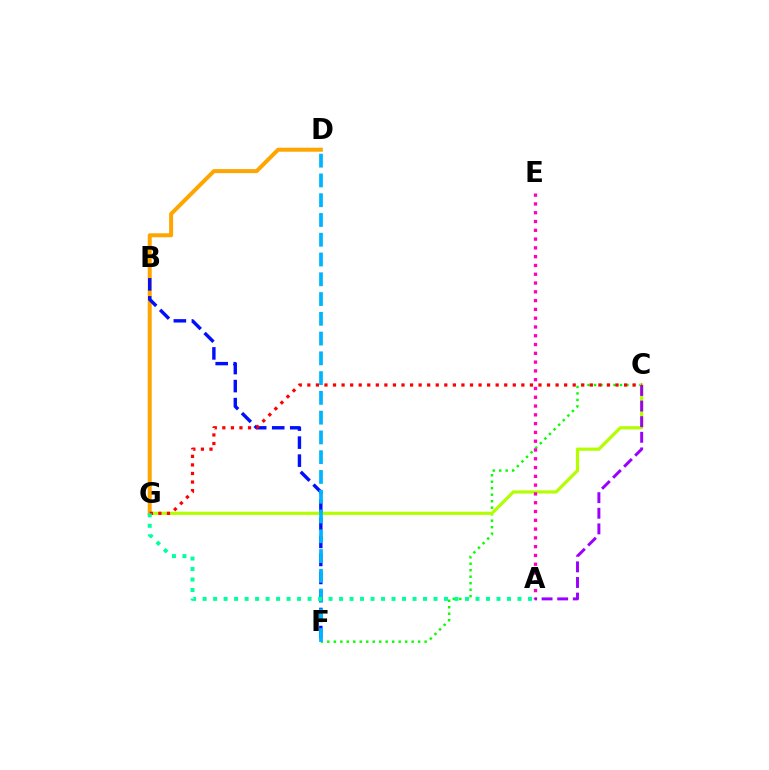{('C', 'F'): [{'color': '#08ff00', 'line_style': 'dotted', 'thickness': 1.76}], ('C', 'G'): [{'color': '#b3ff00', 'line_style': 'solid', 'thickness': 2.3}, {'color': '#ff0000', 'line_style': 'dotted', 'thickness': 2.33}], ('D', 'G'): [{'color': '#ffa500', 'line_style': 'solid', 'thickness': 2.87}], ('A', 'E'): [{'color': '#ff00bd', 'line_style': 'dotted', 'thickness': 2.39}], ('A', 'C'): [{'color': '#9b00ff', 'line_style': 'dashed', 'thickness': 2.12}], ('B', 'F'): [{'color': '#0010ff', 'line_style': 'dashed', 'thickness': 2.45}], ('D', 'F'): [{'color': '#00b5ff', 'line_style': 'dashed', 'thickness': 2.69}], ('A', 'G'): [{'color': '#00ff9d', 'line_style': 'dotted', 'thickness': 2.85}]}